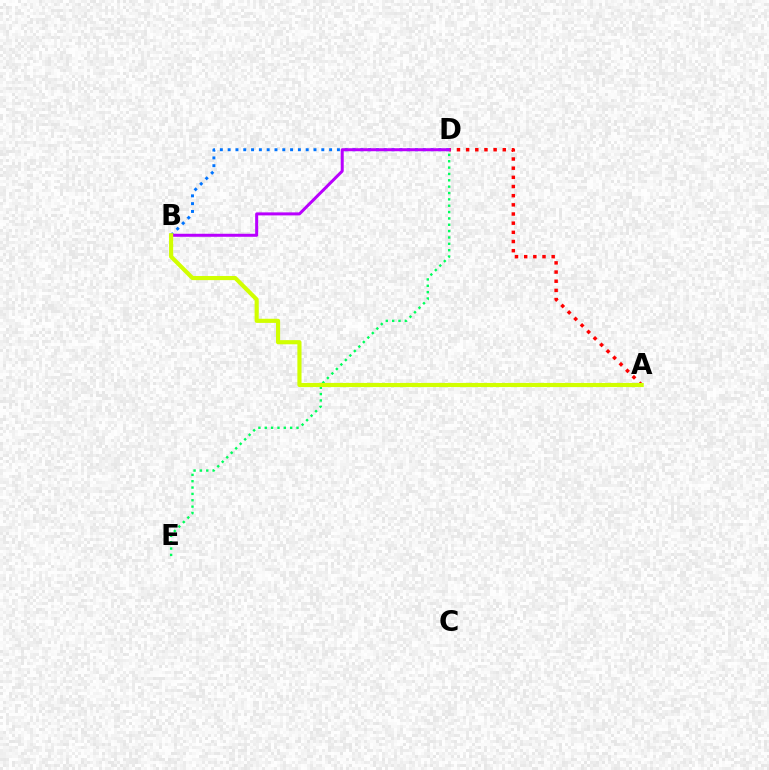{('B', 'D'): [{'color': '#0074ff', 'line_style': 'dotted', 'thickness': 2.12}, {'color': '#b900ff', 'line_style': 'solid', 'thickness': 2.17}], ('D', 'E'): [{'color': '#00ff5c', 'line_style': 'dotted', 'thickness': 1.73}], ('A', 'D'): [{'color': '#ff0000', 'line_style': 'dotted', 'thickness': 2.49}], ('A', 'B'): [{'color': '#d1ff00', 'line_style': 'solid', 'thickness': 2.98}]}